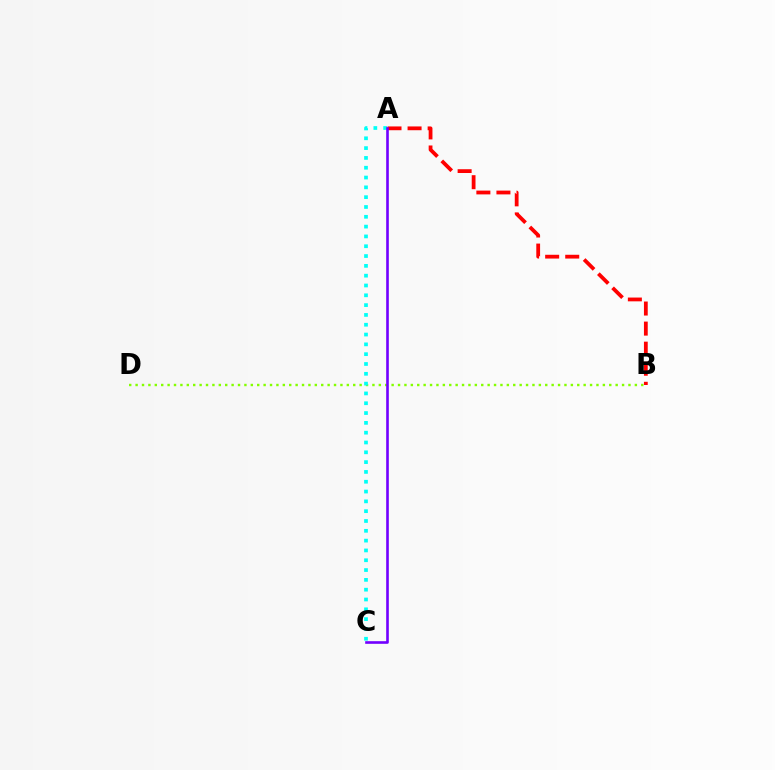{('B', 'D'): [{'color': '#84ff00', 'line_style': 'dotted', 'thickness': 1.74}], ('A', 'B'): [{'color': '#ff0000', 'line_style': 'dashed', 'thickness': 2.73}], ('A', 'C'): [{'color': '#00fff6', 'line_style': 'dotted', 'thickness': 2.67}, {'color': '#7200ff', 'line_style': 'solid', 'thickness': 1.89}]}